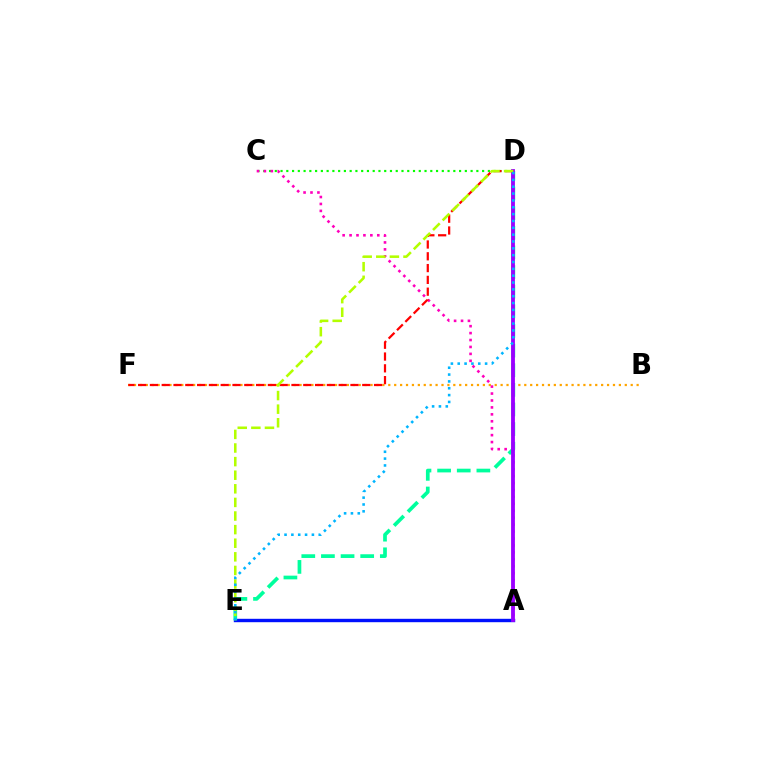{('B', 'F'): [{'color': '#ffa500', 'line_style': 'dotted', 'thickness': 1.61}], ('A', 'E'): [{'color': '#0010ff', 'line_style': 'solid', 'thickness': 2.44}], ('D', 'E'): [{'color': '#00ff9d', 'line_style': 'dashed', 'thickness': 2.67}, {'color': '#b3ff00', 'line_style': 'dashed', 'thickness': 1.85}, {'color': '#00b5ff', 'line_style': 'dotted', 'thickness': 1.86}], ('C', 'D'): [{'color': '#08ff00', 'line_style': 'dotted', 'thickness': 1.56}], ('A', 'C'): [{'color': '#ff00bd', 'line_style': 'dotted', 'thickness': 1.88}], ('A', 'D'): [{'color': '#9b00ff', 'line_style': 'solid', 'thickness': 2.76}], ('D', 'F'): [{'color': '#ff0000', 'line_style': 'dashed', 'thickness': 1.6}]}